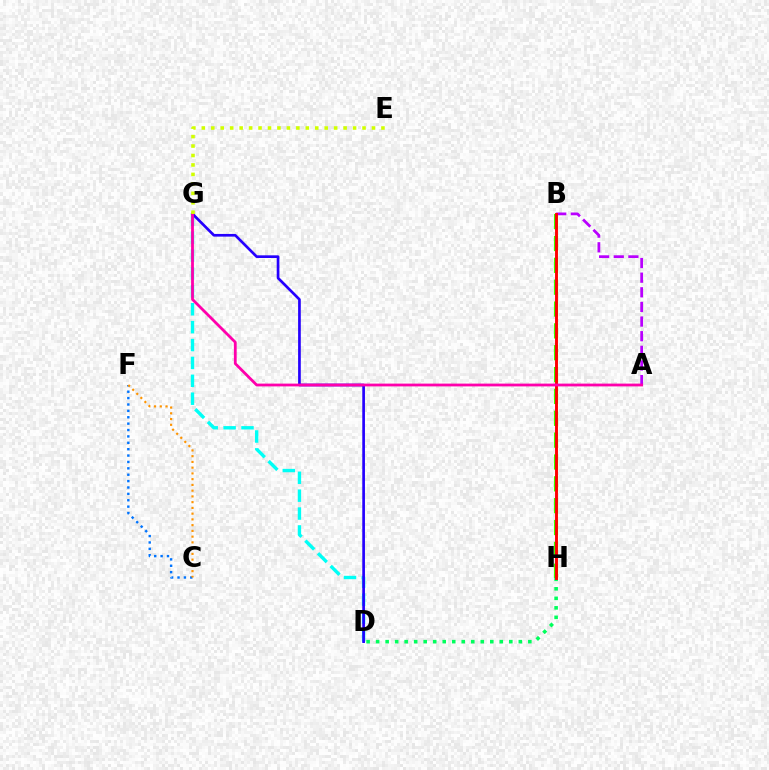{('D', 'G'): [{'color': '#00fff6', 'line_style': 'dashed', 'thickness': 2.43}, {'color': '#2500ff', 'line_style': 'solid', 'thickness': 1.93}], ('B', 'H'): [{'color': '#3dff00', 'line_style': 'dashed', 'thickness': 2.97}, {'color': '#ff0000', 'line_style': 'solid', 'thickness': 2.09}], ('A', 'B'): [{'color': '#b900ff', 'line_style': 'dashed', 'thickness': 1.99}], ('D', 'H'): [{'color': '#00ff5c', 'line_style': 'dotted', 'thickness': 2.58}], ('C', 'F'): [{'color': '#0074ff', 'line_style': 'dotted', 'thickness': 1.73}, {'color': '#ff9400', 'line_style': 'dotted', 'thickness': 1.56}], ('A', 'G'): [{'color': '#ff00ac', 'line_style': 'solid', 'thickness': 2.01}], ('E', 'G'): [{'color': '#d1ff00', 'line_style': 'dotted', 'thickness': 2.57}]}